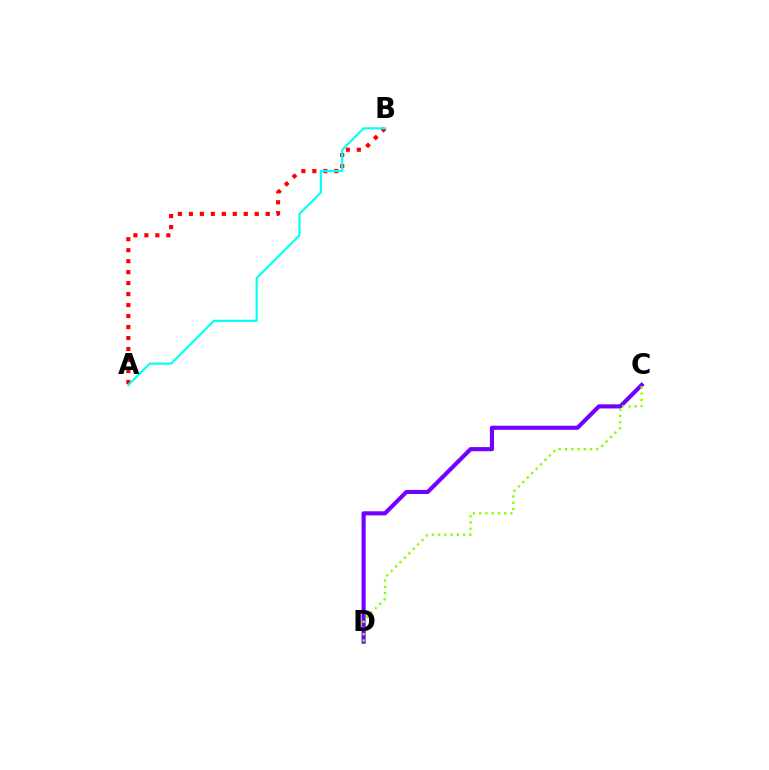{('A', 'B'): [{'color': '#ff0000', 'line_style': 'dotted', 'thickness': 2.98}, {'color': '#00fff6', 'line_style': 'solid', 'thickness': 1.54}], ('C', 'D'): [{'color': '#7200ff', 'line_style': 'solid', 'thickness': 2.96}, {'color': '#84ff00', 'line_style': 'dotted', 'thickness': 1.7}]}